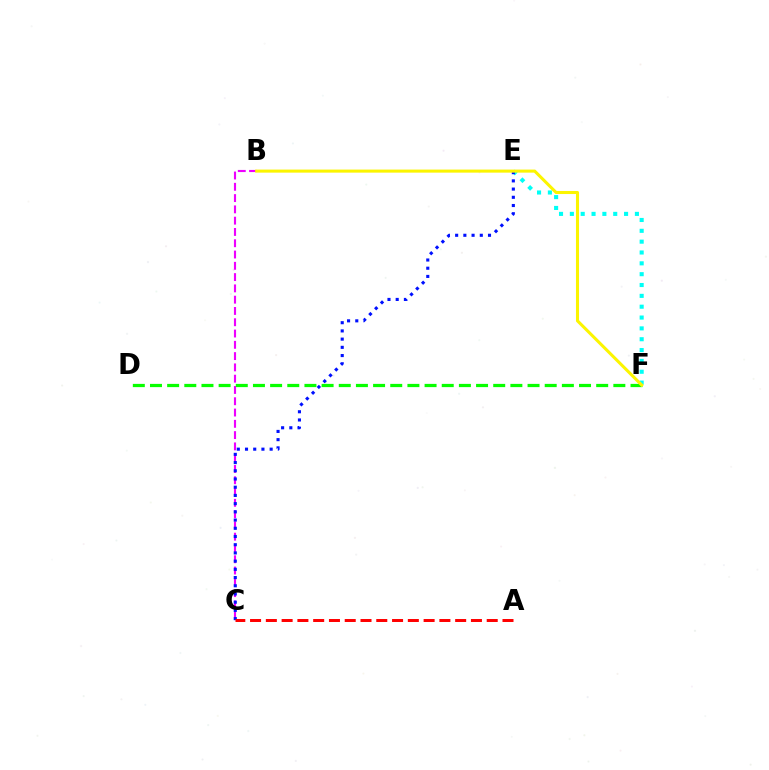{('E', 'F'): [{'color': '#00fff6', 'line_style': 'dotted', 'thickness': 2.95}], ('B', 'C'): [{'color': '#ee00ff', 'line_style': 'dashed', 'thickness': 1.53}], ('D', 'F'): [{'color': '#08ff00', 'line_style': 'dashed', 'thickness': 2.33}], ('C', 'E'): [{'color': '#0010ff', 'line_style': 'dotted', 'thickness': 2.23}], ('A', 'C'): [{'color': '#ff0000', 'line_style': 'dashed', 'thickness': 2.14}], ('B', 'F'): [{'color': '#fcf500', 'line_style': 'solid', 'thickness': 2.2}]}